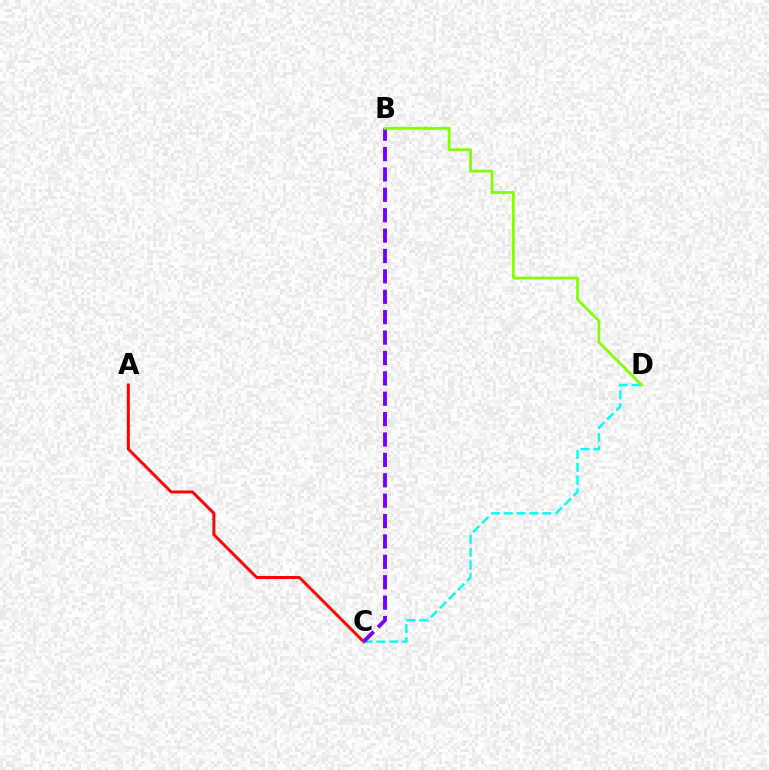{('A', 'C'): [{'color': '#ff0000', 'line_style': 'solid', 'thickness': 2.12}], ('C', 'D'): [{'color': '#00fff6', 'line_style': 'dashed', 'thickness': 1.74}], ('B', 'C'): [{'color': '#7200ff', 'line_style': 'dashed', 'thickness': 2.77}], ('B', 'D'): [{'color': '#84ff00', 'line_style': 'solid', 'thickness': 2.0}]}